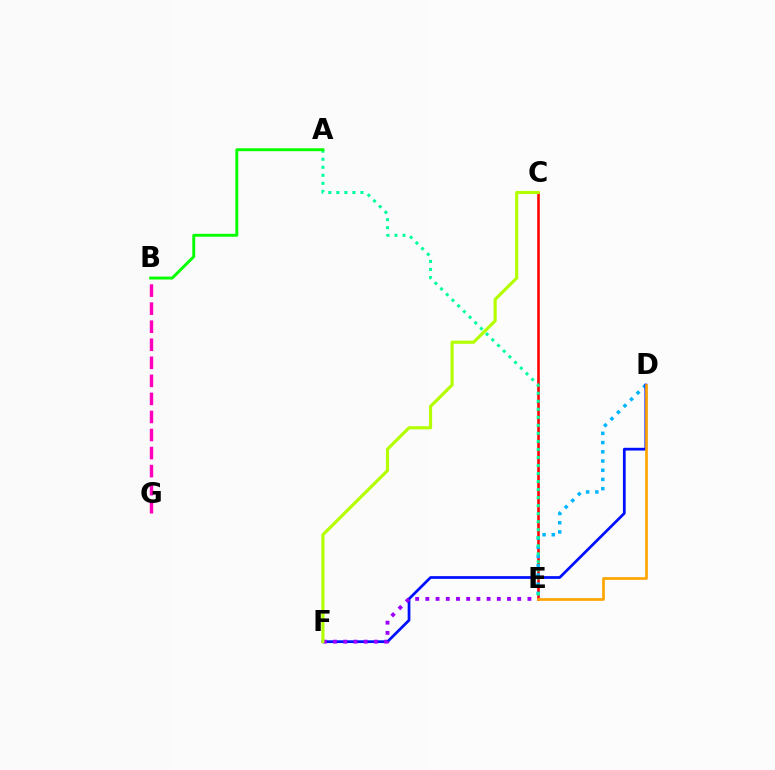{('C', 'E'): [{'color': '#ff0000', 'line_style': 'solid', 'thickness': 1.86}], ('D', 'E'): [{'color': '#00b5ff', 'line_style': 'dotted', 'thickness': 2.5}, {'color': '#ffa500', 'line_style': 'solid', 'thickness': 1.93}], ('B', 'G'): [{'color': '#ff00bd', 'line_style': 'dashed', 'thickness': 2.45}], ('D', 'F'): [{'color': '#0010ff', 'line_style': 'solid', 'thickness': 1.97}], ('E', 'F'): [{'color': '#9b00ff', 'line_style': 'dotted', 'thickness': 2.77}], ('A', 'E'): [{'color': '#00ff9d', 'line_style': 'dotted', 'thickness': 2.18}], ('C', 'F'): [{'color': '#b3ff00', 'line_style': 'solid', 'thickness': 2.25}], ('A', 'B'): [{'color': '#08ff00', 'line_style': 'solid', 'thickness': 2.1}]}